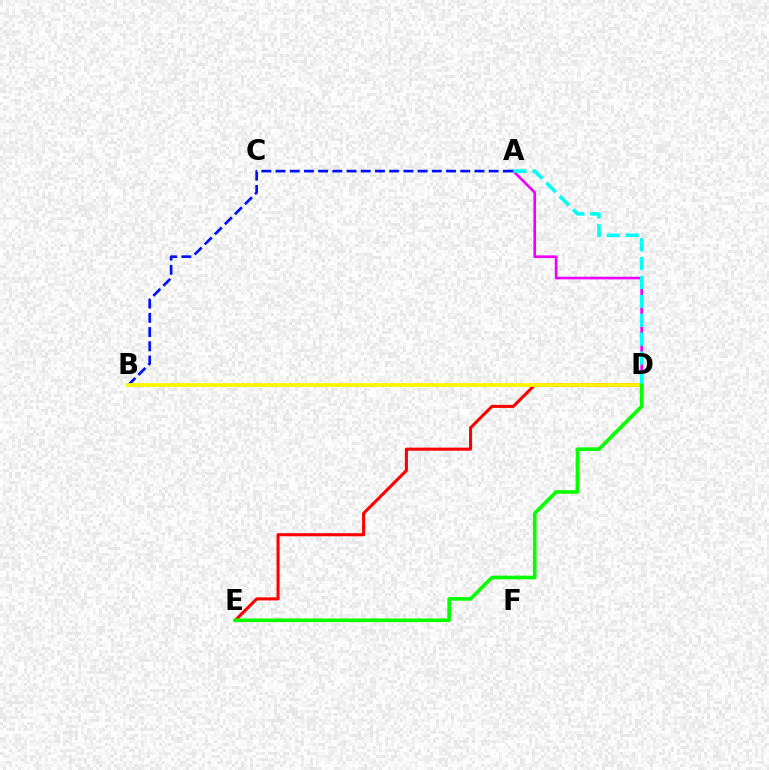{('A', 'D'): [{'color': '#ee00ff', 'line_style': 'solid', 'thickness': 1.9}, {'color': '#00fff6', 'line_style': 'dashed', 'thickness': 2.57}], ('A', 'B'): [{'color': '#0010ff', 'line_style': 'dashed', 'thickness': 1.93}], ('D', 'E'): [{'color': '#ff0000', 'line_style': 'solid', 'thickness': 2.21}, {'color': '#08ff00', 'line_style': 'solid', 'thickness': 2.62}], ('B', 'D'): [{'color': '#fcf500', 'line_style': 'solid', 'thickness': 2.68}]}